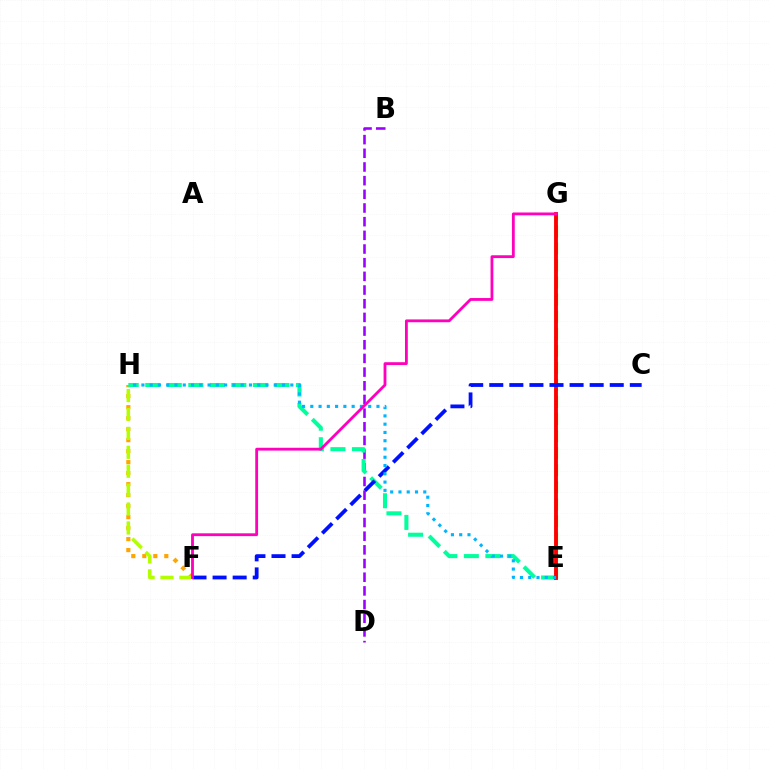{('B', 'D'): [{'color': '#9b00ff', 'line_style': 'dashed', 'thickness': 1.86}], ('E', 'G'): [{'color': '#08ff00', 'line_style': 'dashed', 'thickness': 2.32}, {'color': '#ff0000', 'line_style': 'solid', 'thickness': 2.78}], ('F', 'H'): [{'color': '#ffa500', 'line_style': 'dotted', 'thickness': 2.99}, {'color': '#b3ff00', 'line_style': 'dashed', 'thickness': 2.57}], ('E', 'H'): [{'color': '#00ff9d', 'line_style': 'dashed', 'thickness': 2.92}, {'color': '#00b5ff', 'line_style': 'dotted', 'thickness': 2.25}], ('C', 'F'): [{'color': '#0010ff', 'line_style': 'dashed', 'thickness': 2.73}], ('F', 'G'): [{'color': '#ff00bd', 'line_style': 'solid', 'thickness': 2.03}]}